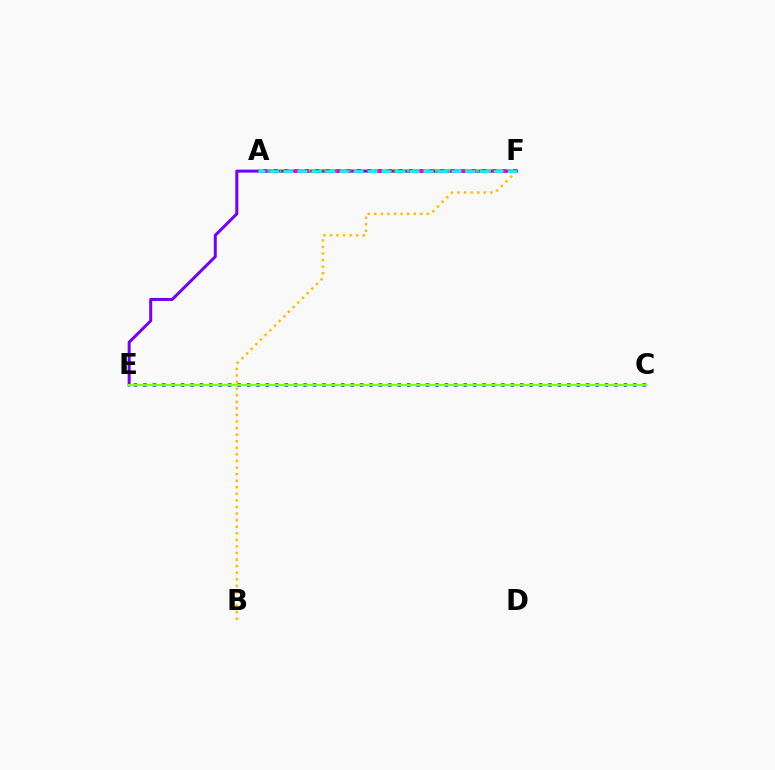{('B', 'F'): [{'color': '#ffbd00', 'line_style': 'dotted', 'thickness': 1.79}], ('E', 'F'): [{'color': '#7200ff', 'line_style': 'solid', 'thickness': 2.16}], ('A', 'F'): [{'color': '#00ff39', 'line_style': 'dashed', 'thickness': 1.72}, {'color': '#ff0000', 'line_style': 'dotted', 'thickness': 1.58}, {'color': '#ff00cf', 'line_style': 'dotted', 'thickness': 2.83}, {'color': '#00fff6', 'line_style': 'dashed', 'thickness': 1.9}], ('C', 'E'): [{'color': '#004bff', 'line_style': 'dotted', 'thickness': 2.56}, {'color': '#84ff00', 'line_style': 'solid', 'thickness': 1.59}]}